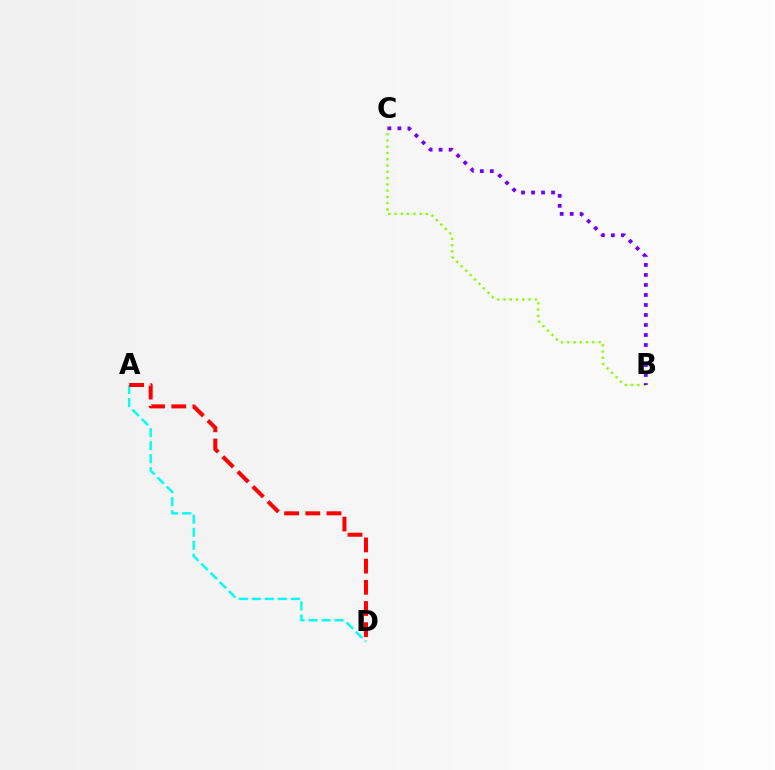{('B', 'C'): [{'color': '#84ff00', 'line_style': 'dotted', 'thickness': 1.7}, {'color': '#7200ff', 'line_style': 'dotted', 'thickness': 2.72}], ('A', 'D'): [{'color': '#00fff6', 'line_style': 'dashed', 'thickness': 1.77}, {'color': '#ff0000', 'line_style': 'dashed', 'thickness': 2.88}]}